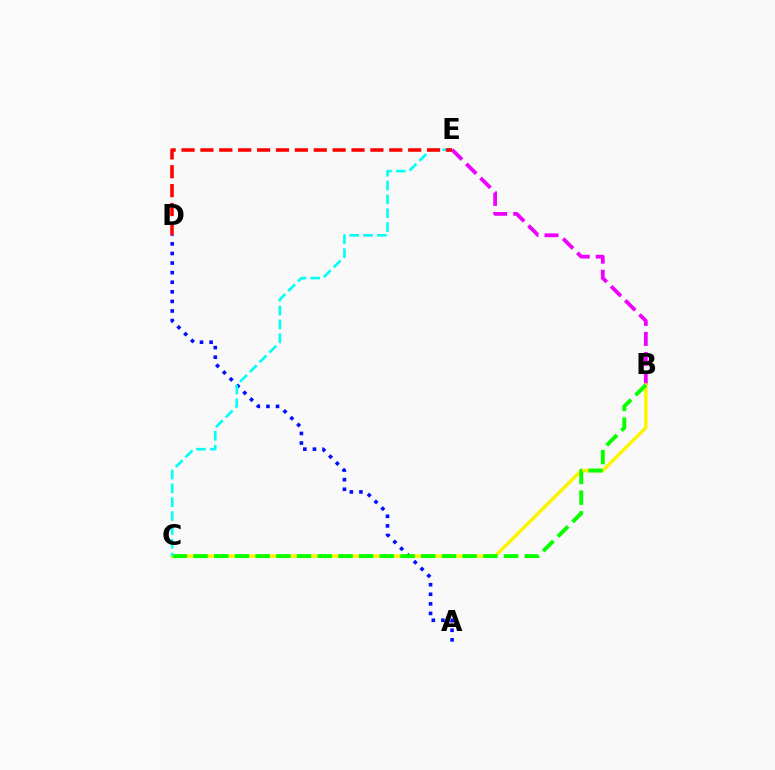{('B', 'E'): [{'color': '#ee00ff', 'line_style': 'dashed', 'thickness': 2.72}], ('B', 'C'): [{'color': '#fcf500', 'line_style': 'solid', 'thickness': 2.51}, {'color': '#08ff00', 'line_style': 'dashed', 'thickness': 2.81}], ('A', 'D'): [{'color': '#0010ff', 'line_style': 'dotted', 'thickness': 2.61}], ('C', 'E'): [{'color': '#00fff6', 'line_style': 'dashed', 'thickness': 1.88}], ('D', 'E'): [{'color': '#ff0000', 'line_style': 'dashed', 'thickness': 2.57}]}